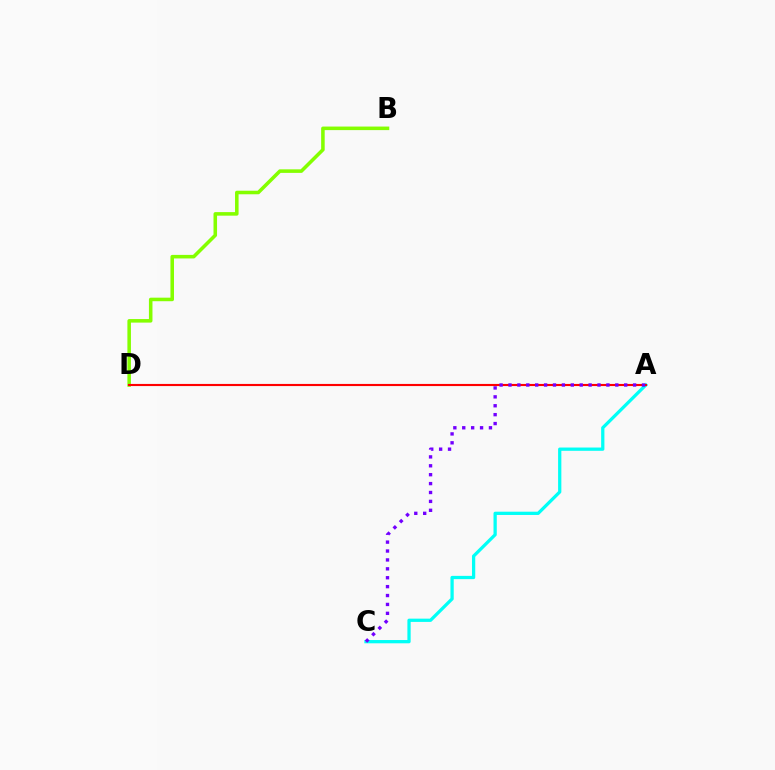{('A', 'C'): [{'color': '#00fff6', 'line_style': 'solid', 'thickness': 2.35}, {'color': '#7200ff', 'line_style': 'dotted', 'thickness': 2.42}], ('B', 'D'): [{'color': '#84ff00', 'line_style': 'solid', 'thickness': 2.55}], ('A', 'D'): [{'color': '#ff0000', 'line_style': 'solid', 'thickness': 1.53}]}